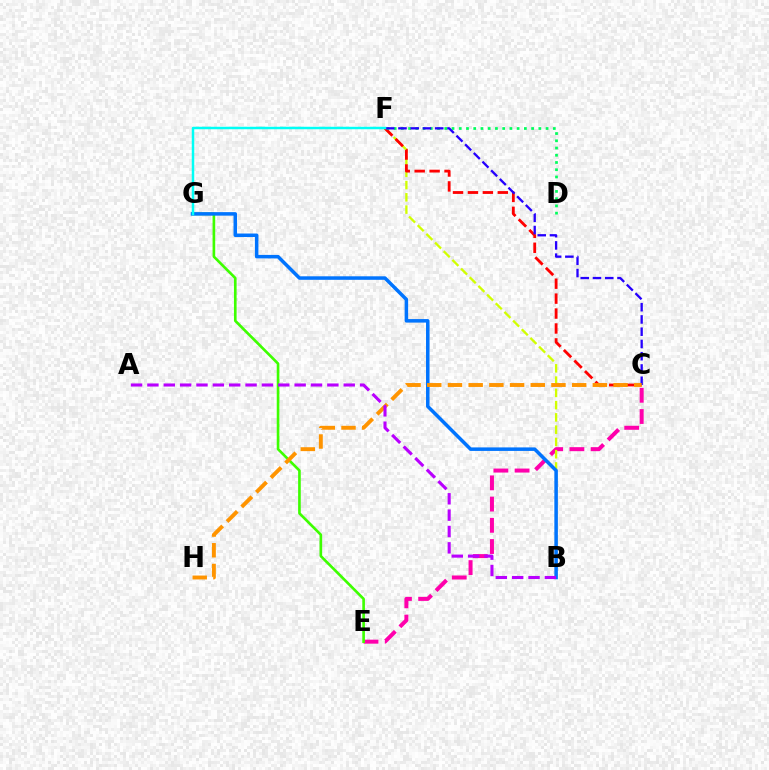{('C', 'E'): [{'color': '#ff00ac', 'line_style': 'dashed', 'thickness': 2.88}], ('B', 'F'): [{'color': '#d1ff00', 'line_style': 'dashed', 'thickness': 1.67}], ('C', 'F'): [{'color': '#ff0000', 'line_style': 'dashed', 'thickness': 2.03}, {'color': '#2500ff', 'line_style': 'dashed', 'thickness': 1.66}], ('E', 'G'): [{'color': '#3dff00', 'line_style': 'solid', 'thickness': 1.9}], ('D', 'F'): [{'color': '#00ff5c', 'line_style': 'dotted', 'thickness': 1.97}], ('B', 'G'): [{'color': '#0074ff', 'line_style': 'solid', 'thickness': 2.53}], ('C', 'H'): [{'color': '#ff9400', 'line_style': 'dashed', 'thickness': 2.81}], ('F', 'G'): [{'color': '#00fff6', 'line_style': 'solid', 'thickness': 1.79}], ('A', 'B'): [{'color': '#b900ff', 'line_style': 'dashed', 'thickness': 2.22}]}